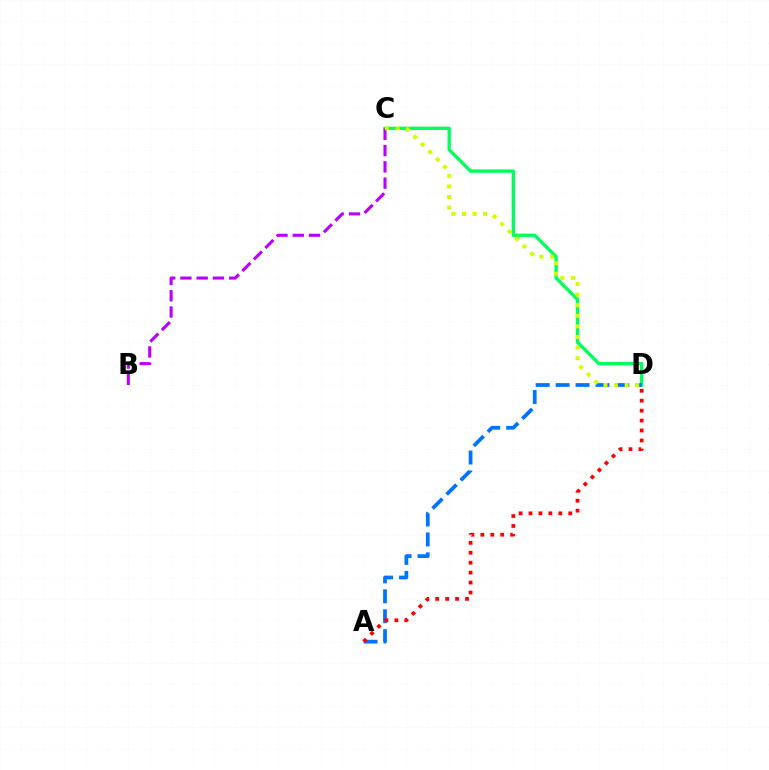{('C', 'D'): [{'color': '#00ff5c', 'line_style': 'solid', 'thickness': 2.41}, {'color': '#d1ff00', 'line_style': 'dotted', 'thickness': 2.87}], ('B', 'C'): [{'color': '#b900ff', 'line_style': 'dashed', 'thickness': 2.21}], ('A', 'D'): [{'color': '#0074ff', 'line_style': 'dashed', 'thickness': 2.71}, {'color': '#ff0000', 'line_style': 'dotted', 'thickness': 2.7}]}